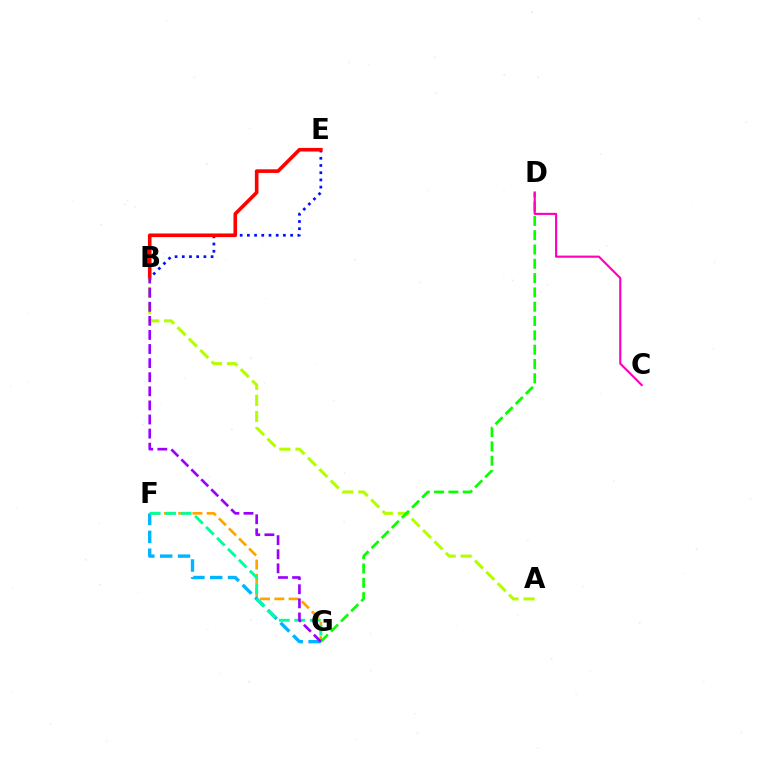{('F', 'G'): [{'color': '#ffa500', 'line_style': 'dashed', 'thickness': 1.93}, {'color': '#00b5ff', 'line_style': 'dashed', 'thickness': 2.43}, {'color': '#00ff9d', 'line_style': 'dashed', 'thickness': 2.11}], ('B', 'E'): [{'color': '#0010ff', 'line_style': 'dotted', 'thickness': 1.96}, {'color': '#ff0000', 'line_style': 'solid', 'thickness': 2.6}], ('A', 'B'): [{'color': '#b3ff00', 'line_style': 'dashed', 'thickness': 2.19}], ('D', 'G'): [{'color': '#08ff00', 'line_style': 'dashed', 'thickness': 1.94}], ('C', 'D'): [{'color': '#ff00bd', 'line_style': 'solid', 'thickness': 1.55}], ('B', 'G'): [{'color': '#9b00ff', 'line_style': 'dashed', 'thickness': 1.91}]}